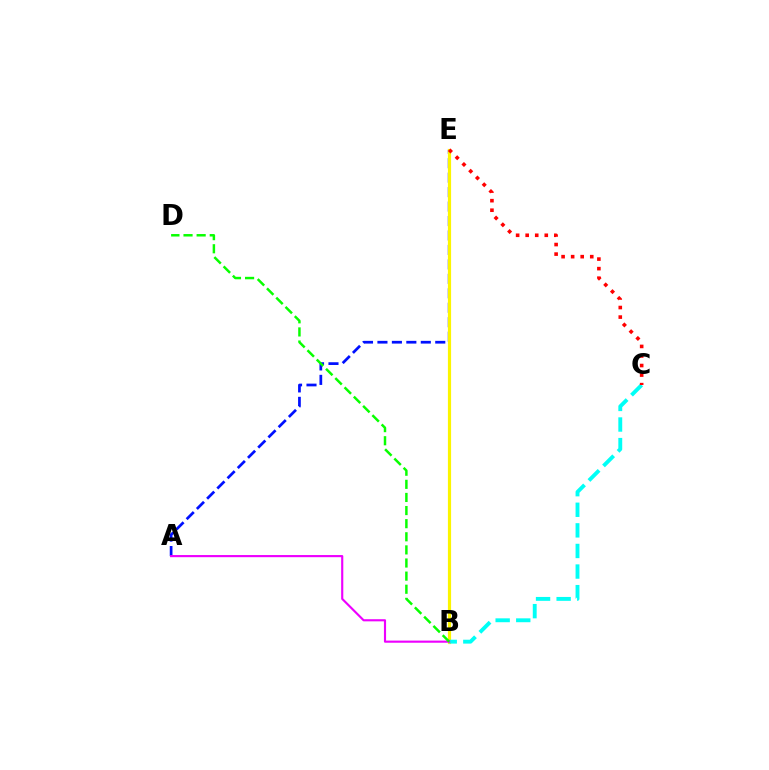{('A', 'E'): [{'color': '#0010ff', 'line_style': 'dashed', 'thickness': 1.96}], ('B', 'E'): [{'color': '#fcf500', 'line_style': 'solid', 'thickness': 2.3}], ('B', 'C'): [{'color': '#00fff6', 'line_style': 'dashed', 'thickness': 2.8}], ('A', 'B'): [{'color': '#ee00ff', 'line_style': 'solid', 'thickness': 1.54}], ('C', 'E'): [{'color': '#ff0000', 'line_style': 'dotted', 'thickness': 2.6}], ('B', 'D'): [{'color': '#08ff00', 'line_style': 'dashed', 'thickness': 1.78}]}